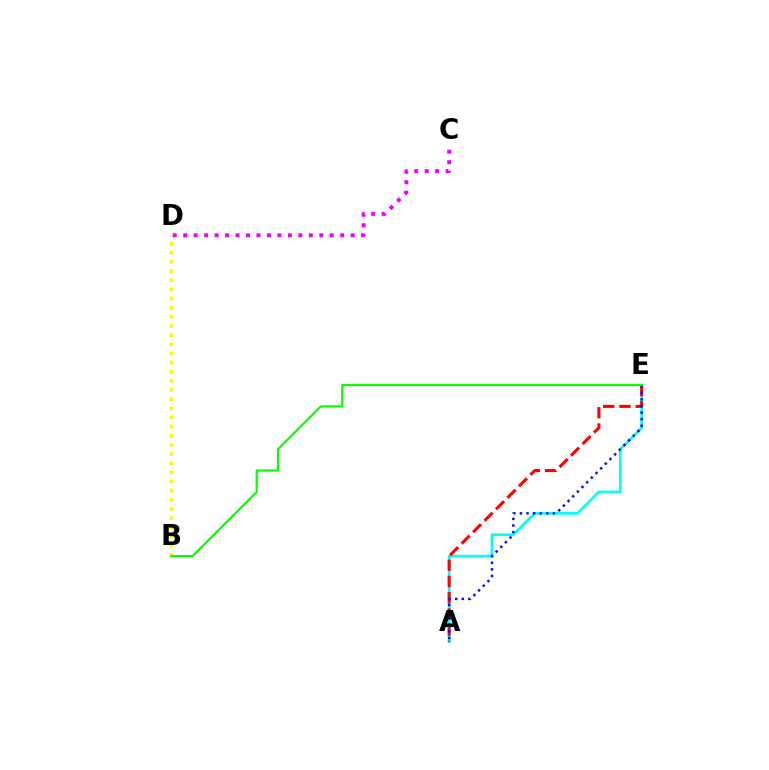{('A', 'E'): [{'color': '#00fff6', 'line_style': 'solid', 'thickness': 1.93}, {'color': '#ff0000', 'line_style': 'dashed', 'thickness': 2.2}, {'color': '#0010ff', 'line_style': 'dotted', 'thickness': 1.79}], ('B', 'D'): [{'color': '#fcf500', 'line_style': 'dotted', 'thickness': 2.49}], ('C', 'D'): [{'color': '#ee00ff', 'line_style': 'dotted', 'thickness': 2.84}], ('B', 'E'): [{'color': '#08ff00', 'line_style': 'solid', 'thickness': 1.58}]}